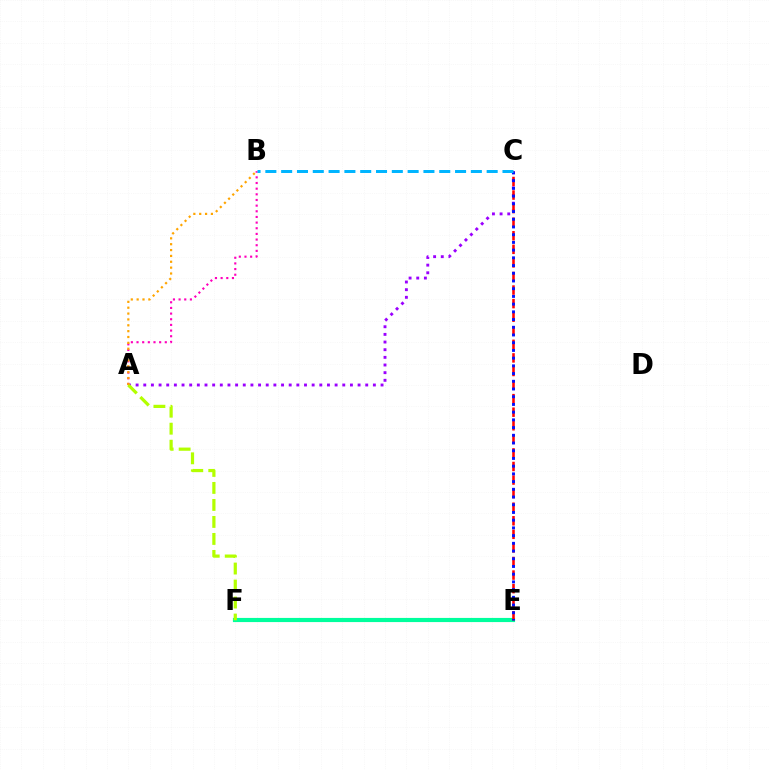{('A', 'C'): [{'color': '#9b00ff', 'line_style': 'dotted', 'thickness': 2.08}], ('A', 'B'): [{'color': '#ff00bd', 'line_style': 'dotted', 'thickness': 1.54}, {'color': '#ffa500', 'line_style': 'dotted', 'thickness': 1.59}], ('E', 'F'): [{'color': '#08ff00', 'line_style': 'solid', 'thickness': 2.09}, {'color': '#00ff9d', 'line_style': 'solid', 'thickness': 2.99}], ('A', 'F'): [{'color': '#b3ff00', 'line_style': 'dashed', 'thickness': 2.31}], ('C', 'E'): [{'color': '#ff0000', 'line_style': 'dashed', 'thickness': 1.84}, {'color': '#0010ff', 'line_style': 'dotted', 'thickness': 2.1}], ('B', 'C'): [{'color': '#00b5ff', 'line_style': 'dashed', 'thickness': 2.15}]}